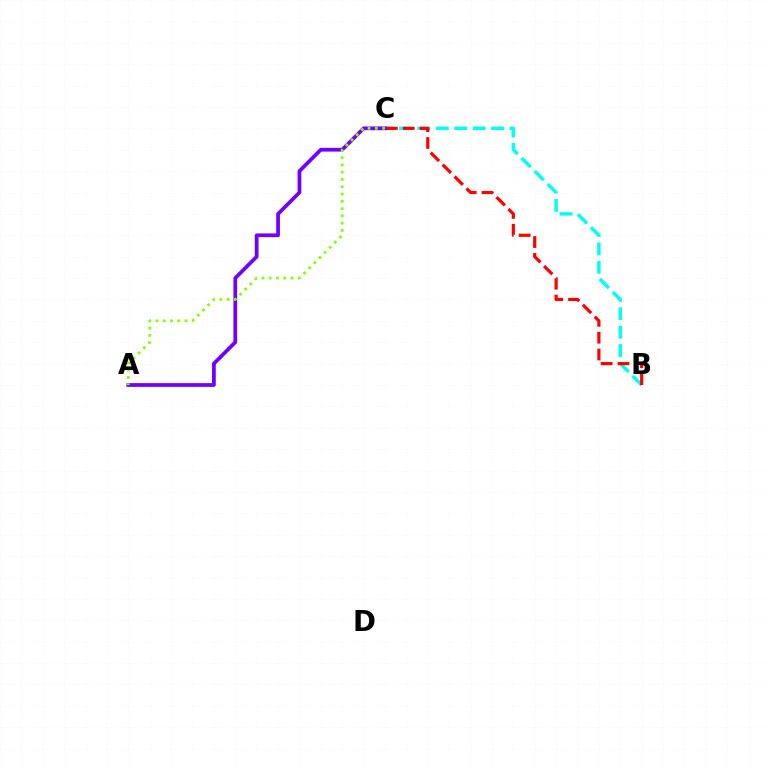{('B', 'C'): [{'color': '#00fff6', 'line_style': 'dashed', 'thickness': 2.5}, {'color': '#ff0000', 'line_style': 'dashed', 'thickness': 2.29}], ('A', 'C'): [{'color': '#7200ff', 'line_style': 'solid', 'thickness': 2.7}, {'color': '#84ff00', 'line_style': 'dotted', 'thickness': 1.98}]}